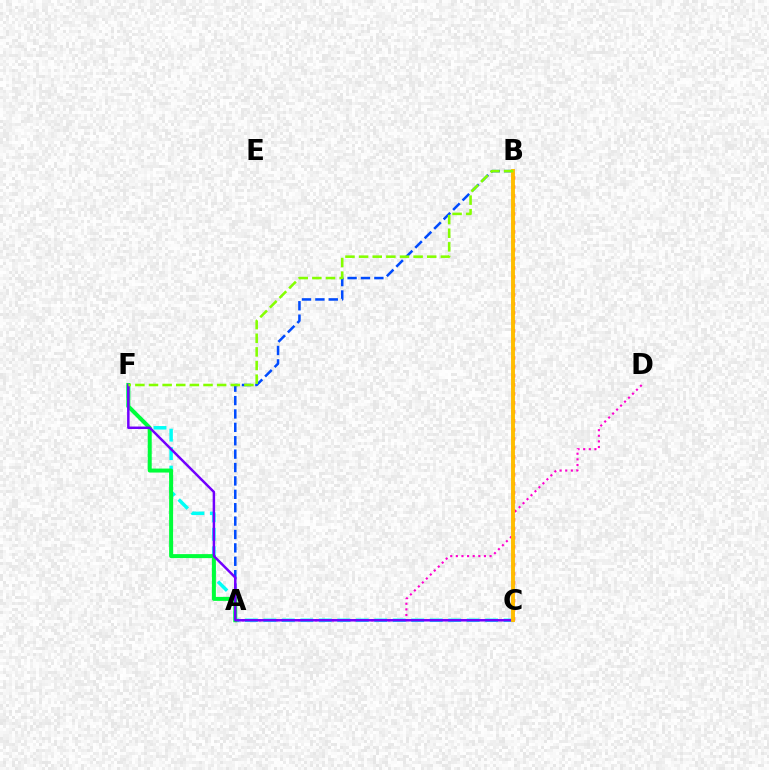{('A', 'D'): [{'color': '#ff00cf', 'line_style': 'dotted', 'thickness': 1.53}], ('A', 'B'): [{'color': '#004bff', 'line_style': 'dashed', 'thickness': 1.82}], ('C', 'F'): [{'color': '#00fff6', 'line_style': 'dashed', 'thickness': 2.51}, {'color': '#7200ff', 'line_style': 'solid', 'thickness': 1.79}], ('B', 'C'): [{'color': '#ff0000', 'line_style': 'dotted', 'thickness': 2.44}, {'color': '#ffbd00', 'line_style': 'solid', 'thickness': 2.81}], ('A', 'F'): [{'color': '#00ff39', 'line_style': 'solid', 'thickness': 2.87}], ('B', 'F'): [{'color': '#84ff00', 'line_style': 'dashed', 'thickness': 1.85}]}